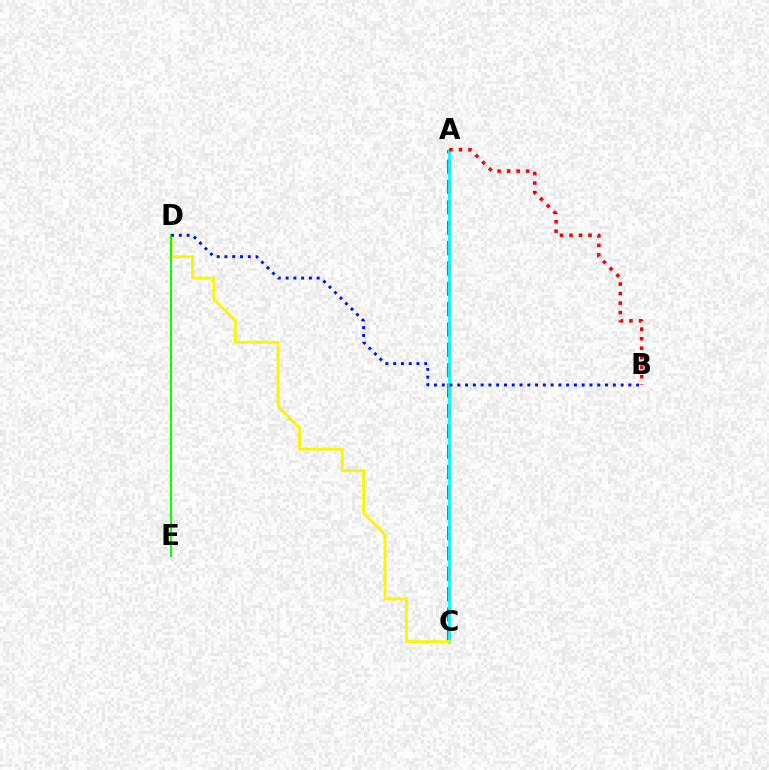{('A', 'C'): [{'color': '#ee00ff', 'line_style': 'dashed', 'thickness': 2.77}, {'color': '#00fff6', 'line_style': 'solid', 'thickness': 2.0}], ('C', 'D'): [{'color': '#fcf500', 'line_style': 'solid', 'thickness': 2.05}], ('D', 'E'): [{'color': '#08ff00', 'line_style': 'solid', 'thickness': 1.51}], ('A', 'B'): [{'color': '#ff0000', 'line_style': 'dotted', 'thickness': 2.58}], ('B', 'D'): [{'color': '#0010ff', 'line_style': 'dotted', 'thickness': 2.11}]}